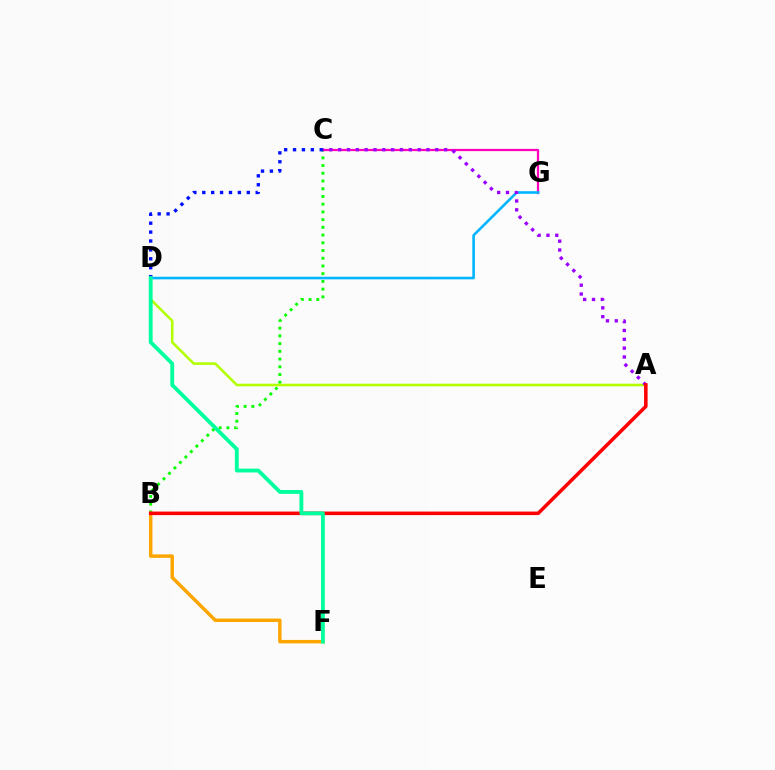{('B', 'C'): [{'color': '#08ff00', 'line_style': 'dotted', 'thickness': 2.1}], ('C', 'G'): [{'color': '#ff00bd', 'line_style': 'solid', 'thickness': 1.61}], ('B', 'F'): [{'color': '#ffa500', 'line_style': 'solid', 'thickness': 2.49}], ('A', 'D'): [{'color': '#b3ff00', 'line_style': 'solid', 'thickness': 1.85}], ('D', 'G'): [{'color': '#00b5ff', 'line_style': 'solid', 'thickness': 1.87}], ('A', 'C'): [{'color': '#9b00ff', 'line_style': 'dotted', 'thickness': 2.4}], ('A', 'B'): [{'color': '#ff0000', 'line_style': 'solid', 'thickness': 2.54}], ('C', 'D'): [{'color': '#0010ff', 'line_style': 'dotted', 'thickness': 2.42}], ('D', 'F'): [{'color': '#00ff9d', 'line_style': 'solid', 'thickness': 2.76}]}